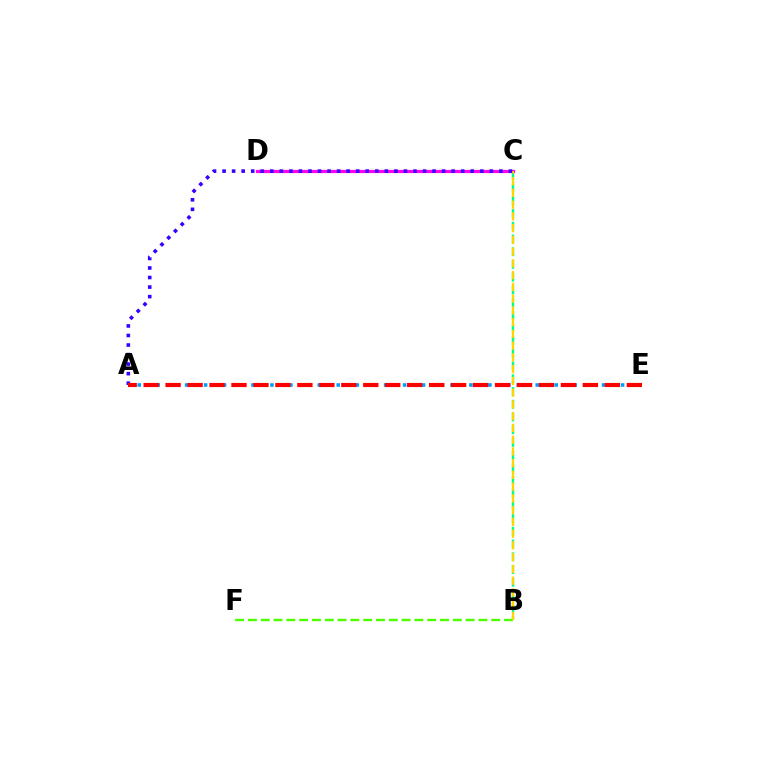{('B', 'C'): [{'color': '#00ff86', 'line_style': 'dashed', 'thickness': 1.73}, {'color': '#ffd500', 'line_style': 'dashed', 'thickness': 1.6}], ('B', 'F'): [{'color': '#4fff00', 'line_style': 'dashed', 'thickness': 1.74}], ('C', 'D'): [{'color': '#ff00ed', 'line_style': 'solid', 'thickness': 2.29}], ('A', 'E'): [{'color': '#009eff', 'line_style': 'dotted', 'thickness': 2.57}, {'color': '#ff0000', 'line_style': 'dashed', 'thickness': 2.98}], ('A', 'C'): [{'color': '#3700ff', 'line_style': 'dotted', 'thickness': 2.59}]}